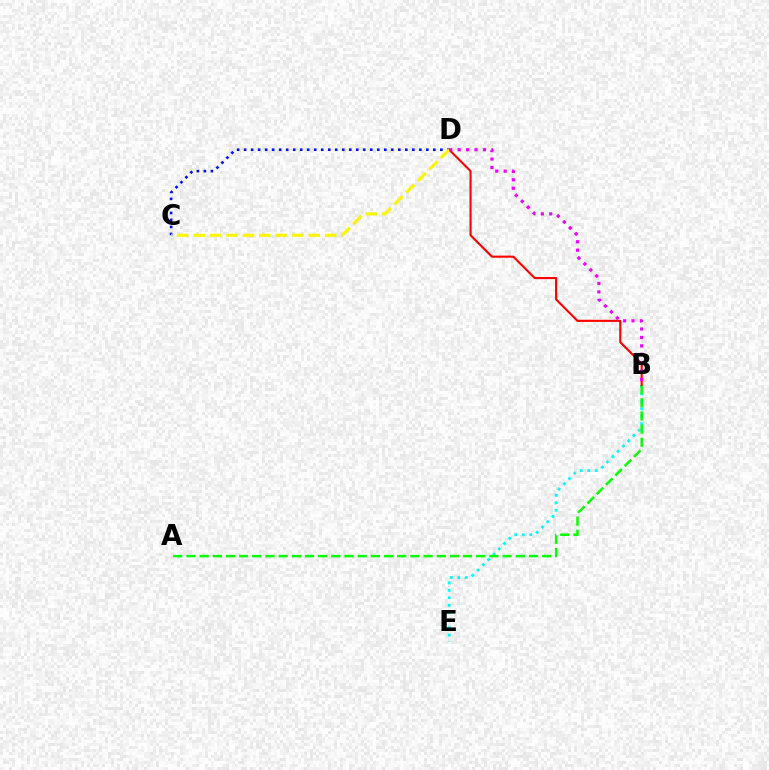{('B', 'E'): [{'color': '#00fff6', 'line_style': 'dotted', 'thickness': 2.03}], ('C', 'D'): [{'color': '#0010ff', 'line_style': 'dotted', 'thickness': 1.9}, {'color': '#fcf500', 'line_style': 'dashed', 'thickness': 2.24}], ('A', 'B'): [{'color': '#08ff00', 'line_style': 'dashed', 'thickness': 1.79}], ('B', 'D'): [{'color': '#ff0000', 'line_style': 'solid', 'thickness': 1.52}, {'color': '#ee00ff', 'line_style': 'dotted', 'thickness': 2.29}]}